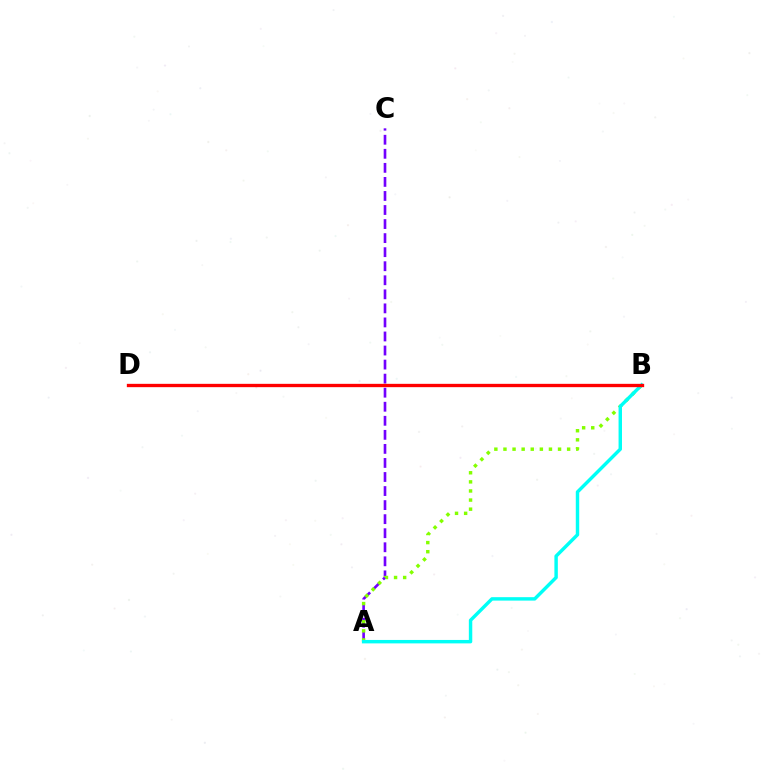{('A', 'C'): [{'color': '#7200ff', 'line_style': 'dashed', 'thickness': 1.91}], ('A', 'B'): [{'color': '#84ff00', 'line_style': 'dotted', 'thickness': 2.47}, {'color': '#00fff6', 'line_style': 'solid', 'thickness': 2.47}], ('B', 'D'): [{'color': '#ff0000', 'line_style': 'solid', 'thickness': 2.4}]}